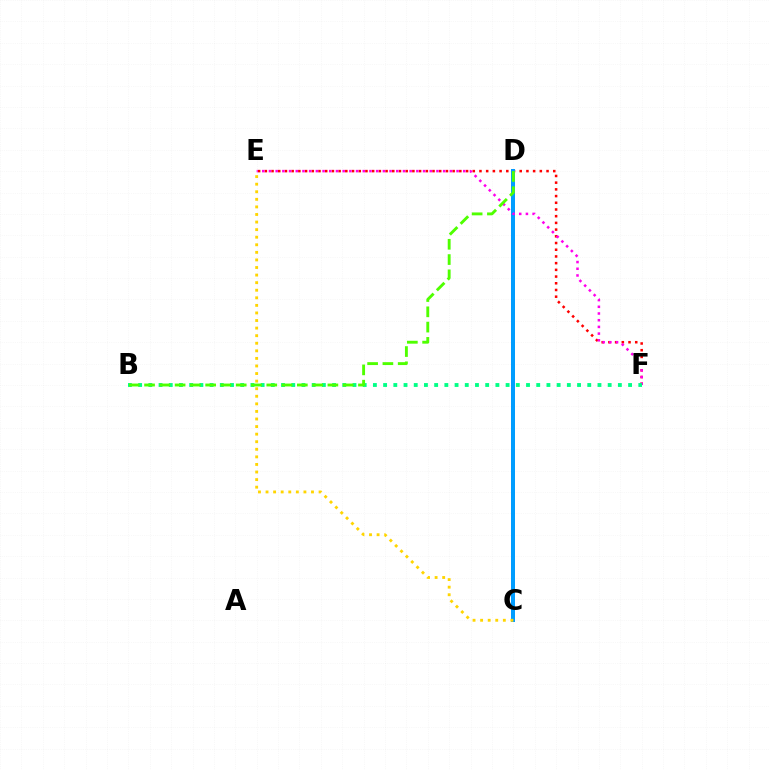{('C', 'D'): [{'color': '#3700ff', 'line_style': 'solid', 'thickness': 2.66}, {'color': '#009eff', 'line_style': 'solid', 'thickness': 2.85}], ('E', 'F'): [{'color': '#ff0000', 'line_style': 'dotted', 'thickness': 1.82}, {'color': '#ff00ed', 'line_style': 'dotted', 'thickness': 1.82}], ('B', 'F'): [{'color': '#00ff86', 'line_style': 'dotted', 'thickness': 2.77}], ('C', 'E'): [{'color': '#ffd500', 'line_style': 'dotted', 'thickness': 2.06}], ('B', 'D'): [{'color': '#4fff00', 'line_style': 'dashed', 'thickness': 2.08}]}